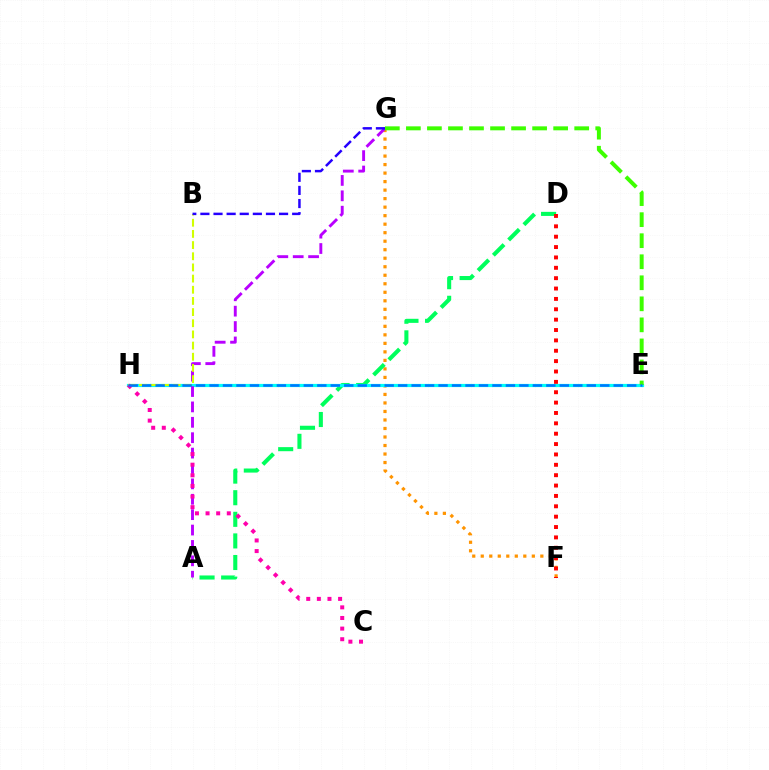{('F', 'G'): [{'color': '#ff9400', 'line_style': 'dotted', 'thickness': 2.31}], ('A', 'D'): [{'color': '#00ff5c', 'line_style': 'dashed', 'thickness': 2.93}], ('E', 'H'): [{'color': '#00fff6', 'line_style': 'solid', 'thickness': 2.3}, {'color': '#0074ff', 'line_style': 'dashed', 'thickness': 1.83}], ('A', 'G'): [{'color': '#b900ff', 'line_style': 'dashed', 'thickness': 2.09}], ('D', 'F'): [{'color': '#ff0000', 'line_style': 'dotted', 'thickness': 2.82}], ('E', 'G'): [{'color': '#3dff00', 'line_style': 'dashed', 'thickness': 2.86}], ('B', 'H'): [{'color': '#d1ff00', 'line_style': 'dashed', 'thickness': 1.52}], ('C', 'H'): [{'color': '#ff00ac', 'line_style': 'dotted', 'thickness': 2.88}], ('B', 'G'): [{'color': '#2500ff', 'line_style': 'dashed', 'thickness': 1.78}]}